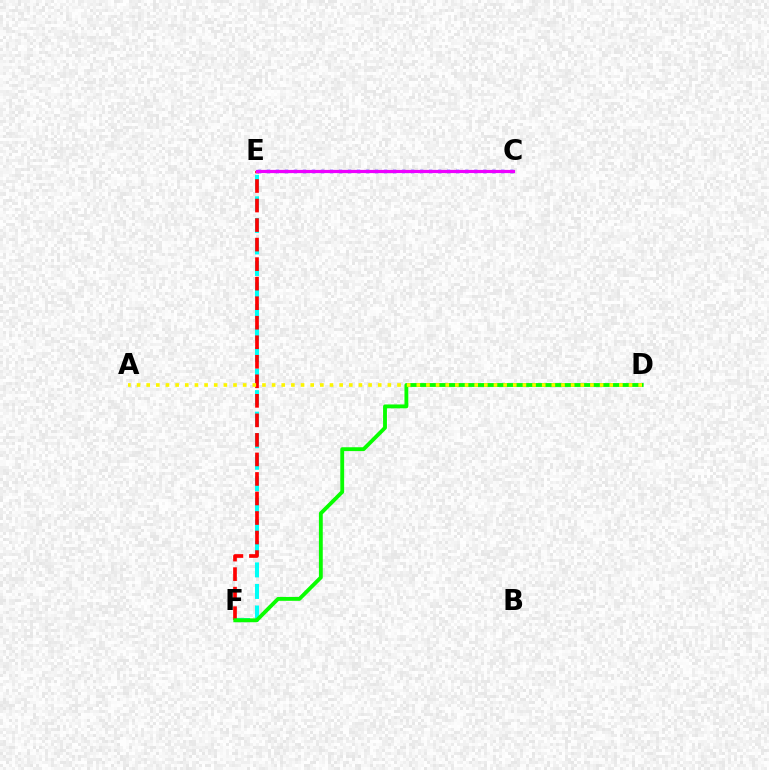{('C', 'E'): [{'color': '#0010ff', 'line_style': 'dotted', 'thickness': 2.45}, {'color': '#ee00ff', 'line_style': 'solid', 'thickness': 2.3}], ('E', 'F'): [{'color': '#00fff6', 'line_style': 'dashed', 'thickness': 2.92}, {'color': '#ff0000', 'line_style': 'dashed', 'thickness': 2.65}], ('D', 'F'): [{'color': '#08ff00', 'line_style': 'solid', 'thickness': 2.77}], ('A', 'D'): [{'color': '#fcf500', 'line_style': 'dotted', 'thickness': 2.62}]}